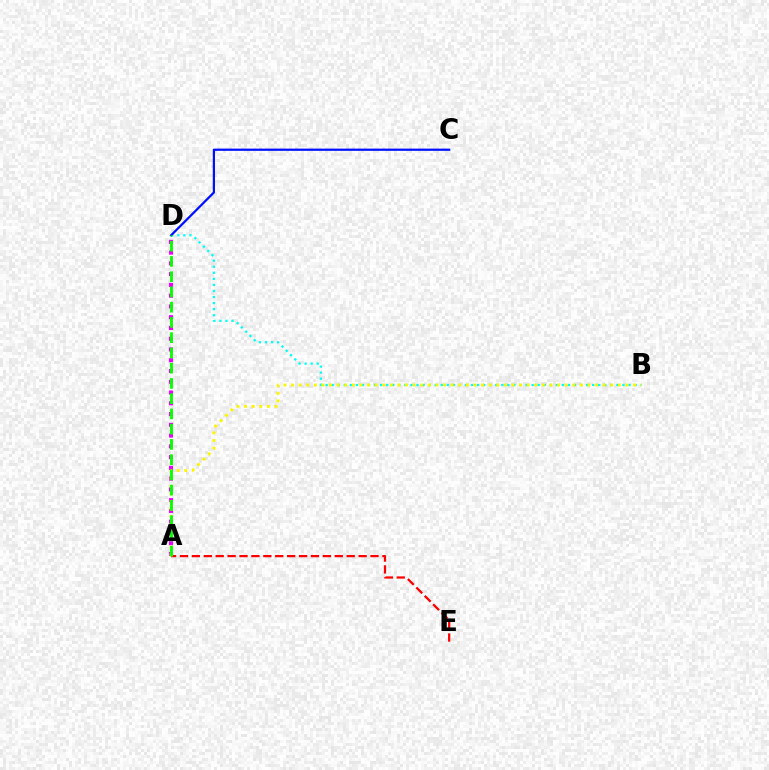{('B', 'D'): [{'color': '#00fff6', 'line_style': 'dotted', 'thickness': 1.65}], ('C', 'D'): [{'color': '#0010ff', 'line_style': 'solid', 'thickness': 1.61}], ('A', 'D'): [{'color': '#ee00ff', 'line_style': 'dotted', 'thickness': 2.92}, {'color': '#08ff00', 'line_style': 'dashed', 'thickness': 2.07}], ('A', 'E'): [{'color': '#ff0000', 'line_style': 'dashed', 'thickness': 1.62}], ('A', 'B'): [{'color': '#fcf500', 'line_style': 'dotted', 'thickness': 2.07}]}